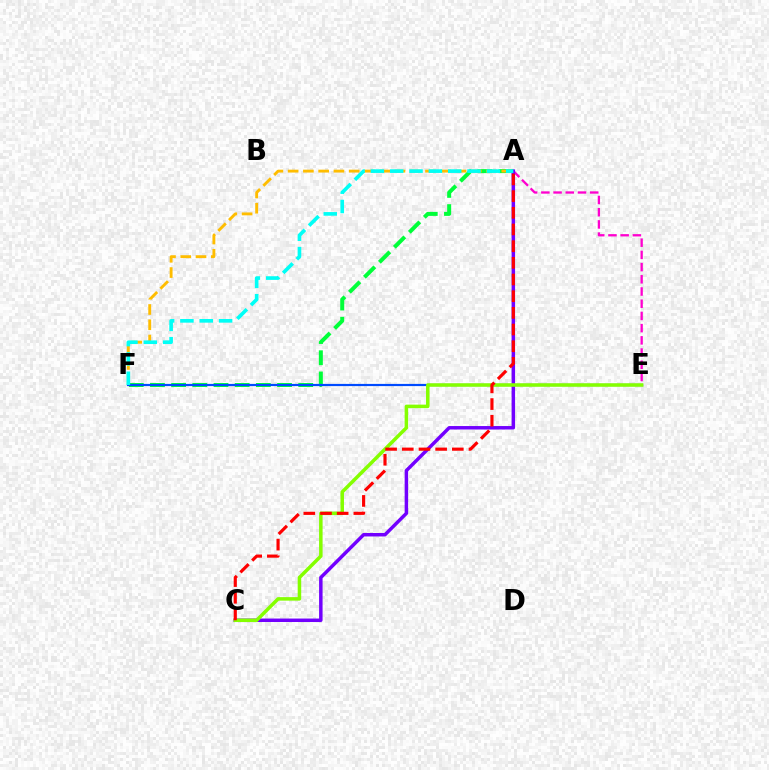{('A', 'F'): [{'color': '#00ff39', 'line_style': 'dashed', 'thickness': 2.88}, {'color': '#ffbd00', 'line_style': 'dashed', 'thickness': 2.07}, {'color': '#00fff6', 'line_style': 'dashed', 'thickness': 2.63}], ('A', 'E'): [{'color': '#ff00cf', 'line_style': 'dashed', 'thickness': 1.66}], ('A', 'C'): [{'color': '#7200ff', 'line_style': 'solid', 'thickness': 2.5}, {'color': '#ff0000', 'line_style': 'dashed', 'thickness': 2.27}], ('E', 'F'): [{'color': '#004bff', 'line_style': 'solid', 'thickness': 1.58}], ('C', 'E'): [{'color': '#84ff00', 'line_style': 'solid', 'thickness': 2.53}]}